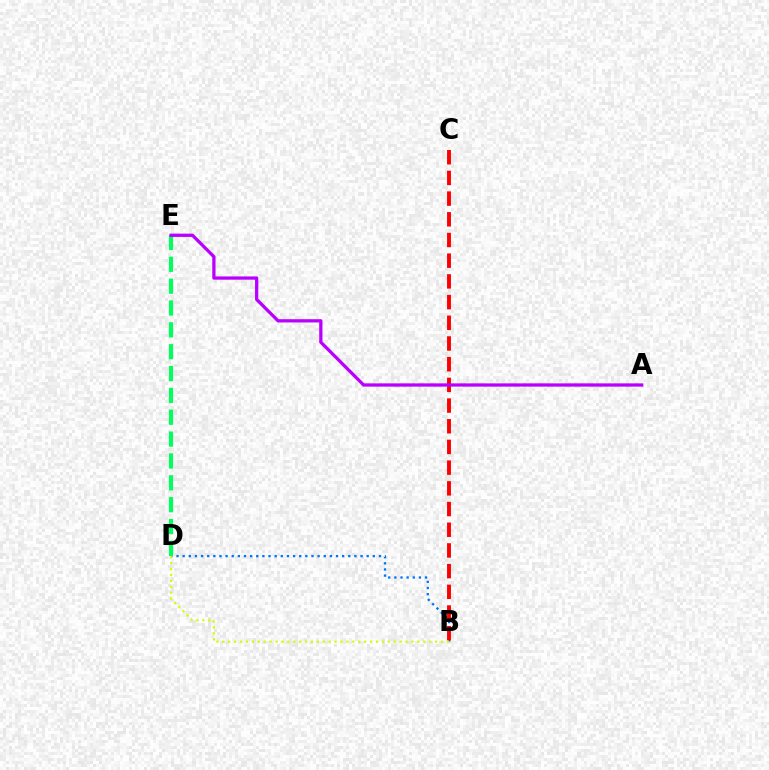{('B', 'D'): [{'color': '#0074ff', 'line_style': 'dotted', 'thickness': 1.67}, {'color': '#d1ff00', 'line_style': 'dotted', 'thickness': 1.61}], ('B', 'C'): [{'color': '#ff0000', 'line_style': 'dashed', 'thickness': 2.81}], ('D', 'E'): [{'color': '#00ff5c', 'line_style': 'dashed', 'thickness': 2.97}], ('A', 'E'): [{'color': '#b900ff', 'line_style': 'solid', 'thickness': 2.35}]}